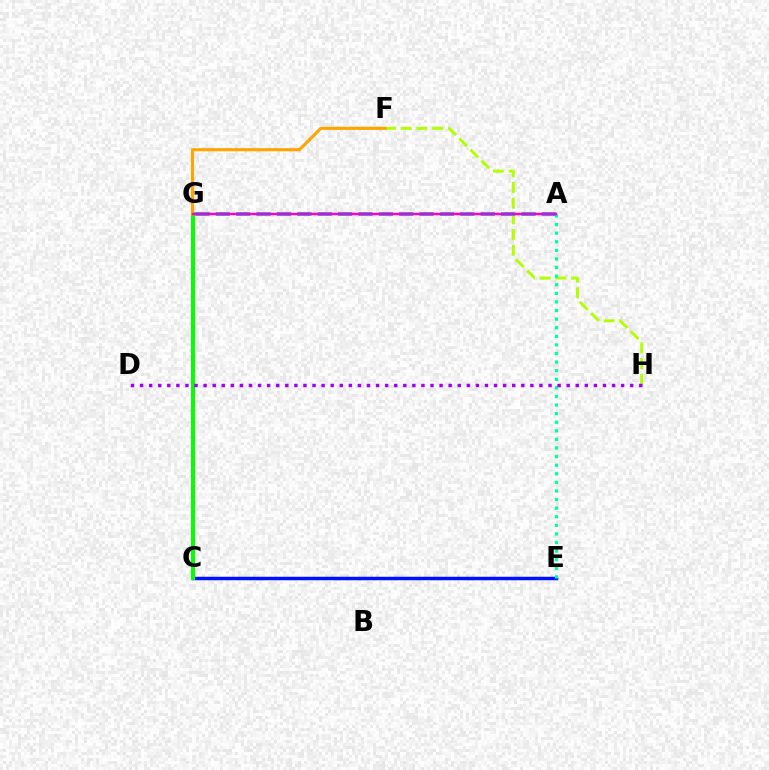{('C', 'E'): [{'color': '#0010ff', 'line_style': 'solid', 'thickness': 2.5}], ('C', 'G'): [{'color': '#ff0000', 'line_style': 'dashed', 'thickness': 1.54}, {'color': '#08ff00', 'line_style': 'solid', 'thickness': 2.92}], ('F', 'H'): [{'color': '#b3ff00', 'line_style': 'dashed', 'thickness': 2.13}], ('A', 'E'): [{'color': '#00ff9d', 'line_style': 'dotted', 'thickness': 2.33}], ('A', 'G'): [{'color': '#00b5ff', 'line_style': 'dashed', 'thickness': 2.77}, {'color': '#ff00bd', 'line_style': 'solid', 'thickness': 1.8}], ('F', 'G'): [{'color': '#ffa500', 'line_style': 'solid', 'thickness': 2.26}], ('D', 'H'): [{'color': '#9b00ff', 'line_style': 'dotted', 'thickness': 2.47}]}